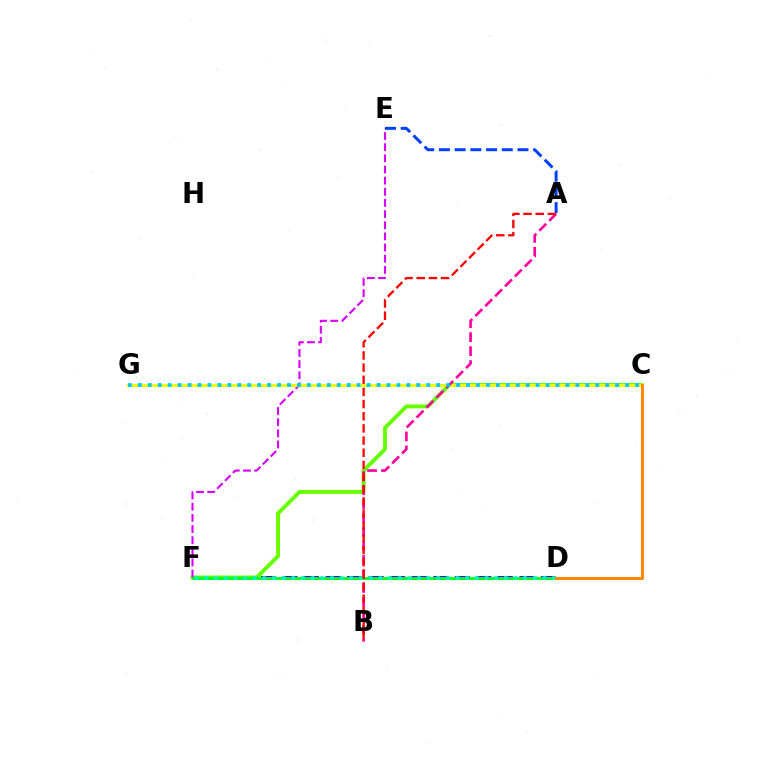{('D', 'F'): [{'color': '#4f00ff', 'line_style': 'dashed', 'thickness': 2.93}, {'color': '#00ff27', 'line_style': 'solid', 'thickness': 2.09}, {'color': '#00ffaf', 'line_style': 'dotted', 'thickness': 2.63}], ('C', 'F'): [{'color': '#66ff00', 'line_style': 'solid', 'thickness': 2.79}], ('E', 'F'): [{'color': '#d600ff', 'line_style': 'dashed', 'thickness': 1.52}], ('C', 'G'): [{'color': '#eeff00', 'line_style': 'solid', 'thickness': 2.2}, {'color': '#00c7ff', 'line_style': 'dotted', 'thickness': 2.7}], ('A', 'B'): [{'color': '#ff00a0', 'line_style': 'dashed', 'thickness': 1.9}, {'color': '#ff0000', 'line_style': 'dashed', 'thickness': 1.65}], ('A', 'E'): [{'color': '#003fff', 'line_style': 'dashed', 'thickness': 2.13}], ('C', 'D'): [{'color': '#ff8800', 'line_style': 'solid', 'thickness': 2.15}]}